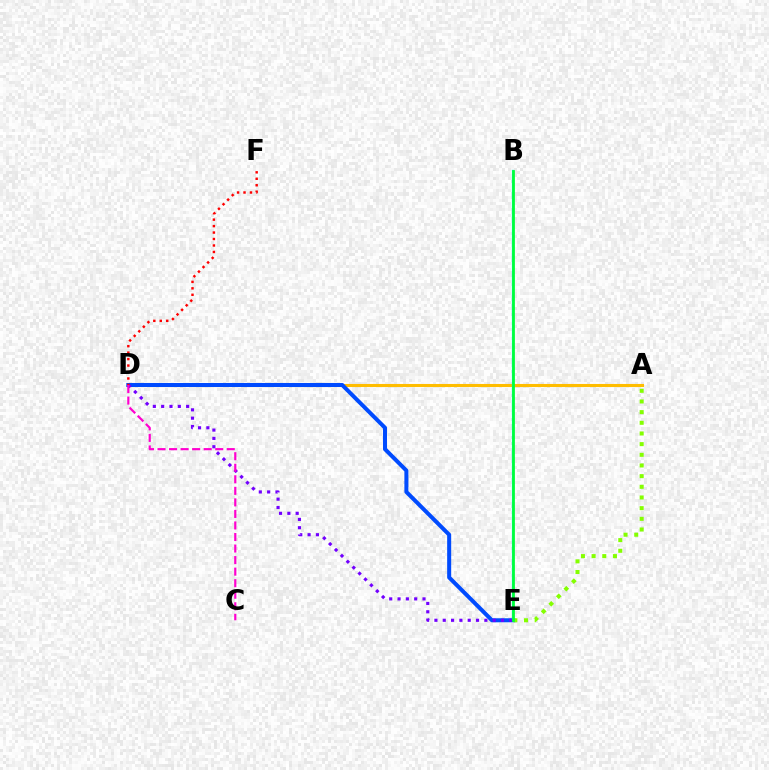{('A', 'D'): [{'color': '#ffbd00', 'line_style': 'solid', 'thickness': 2.21}], ('D', 'E'): [{'color': '#004bff', 'line_style': 'solid', 'thickness': 2.9}, {'color': '#7200ff', 'line_style': 'dotted', 'thickness': 2.26}], ('B', 'E'): [{'color': '#00fff6', 'line_style': 'solid', 'thickness': 1.62}, {'color': '#00ff39', 'line_style': 'solid', 'thickness': 1.99}], ('A', 'E'): [{'color': '#84ff00', 'line_style': 'dotted', 'thickness': 2.9}], ('C', 'D'): [{'color': '#ff00cf', 'line_style': 'dashed', 'thickness': 1.57}], ('D', 'F'): [{'color': '#ff0000', 'line_style': 'dotted', 'thickness': 1.76}]}